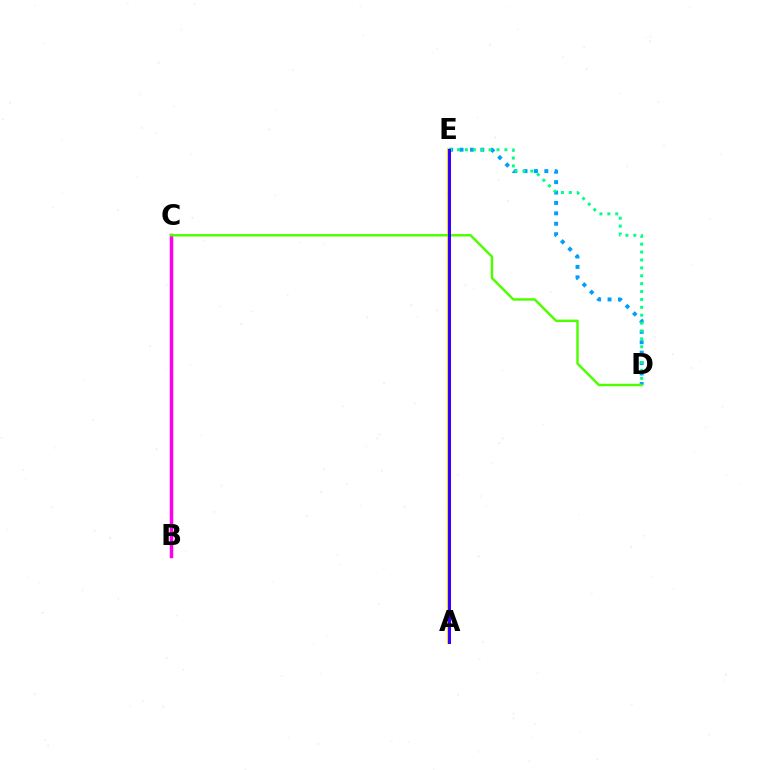{('A', 'E'): [{'color': '#ff0000', 'line_style': 'dotted', 'thickness': 1.6}, {'color': '#ffd500', 'line_style': 'solid', 'thickness': 2.74}, {'color': '#3700ff', 'line_style': 'solid', 'thickness': 2.18}], ('D', 'E'): [{'color': '#009eff', 'line_style': 'dotted', 'thickness': 2.83}, {'color': '#00ff86', 'line_style': 'dotted', 'thickness': 2.14}], ('B', 'C'): [{'color': '#ff00ed', 'line_style': 'solid', 'thickness': 2.51}], ('C', 'D'): [{'color': '#4fff00', 'line_style': 'solid', 'thickness': 1.77}]}